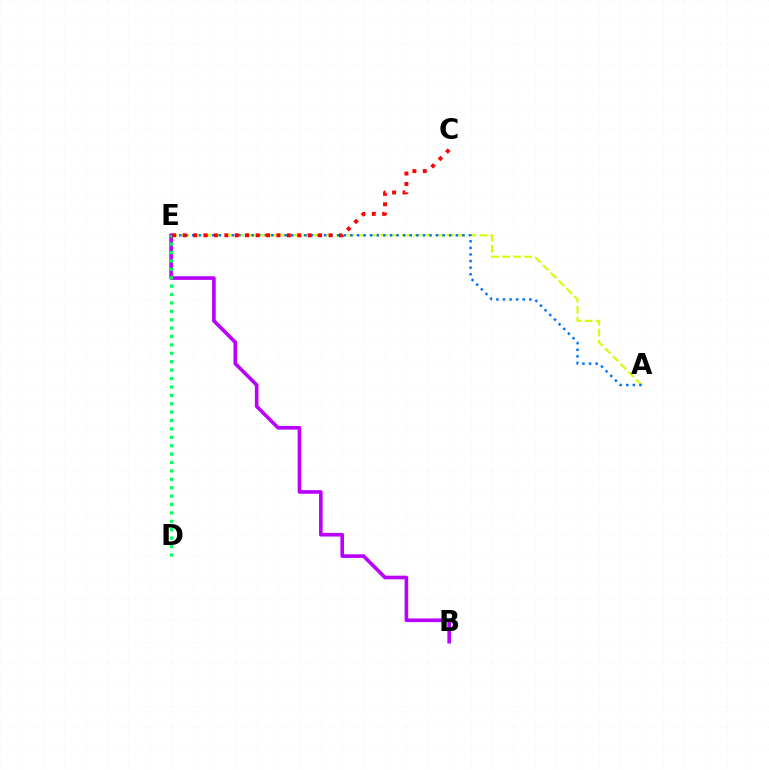{('A', 'E'): [{'color': '#d1ff00', 'line_style': 'dashed', 'thickness': 1.5}, {'color': '#0074ff', 'line_style': 'dotted', 'thickness': 1.79}], ('B', 'E'): [{'color': '#b900ff', 'line_style': 'solid', 'thickness': 2.61}], ('D', 'E'): [{'color': '#00ff5c', 'line_style': 'dotted', 'thickness': 2.28}], ('C', 'E'): [{'color': '#ff0000', 'line_style': 'dotted', 'thickness': 2.83}]}